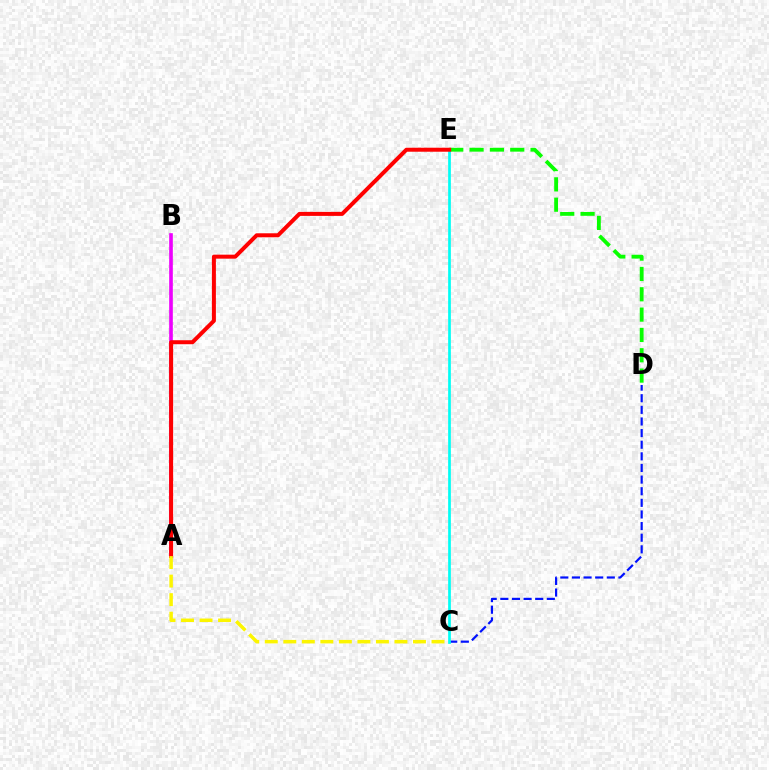{('C', 'D'): [{'color': '#0010ff', 'line_style': 'dashed', 'thickness': 1.58}], ('A', 'B'): [{'color': '#ee00ff', 'line_style': 'solid', 'thickness': 2.63}], ('D', 'E'): [{'color': '#08ff00', 'line_style': 'dashed', 'thickness': 2.76}], ('C', 'E'): [{'color': '#00fff6', 'line_style': 'solid', 'thickness': 1.94}], ('A', 'E'): [{'color': '#ff0000', 'line_style': 'solid', 'thickness': 2.88}], ('A', 'C'): [{'color': '#fcf500', 'line_style': 'dashed', 'thickness': 2.52}]}